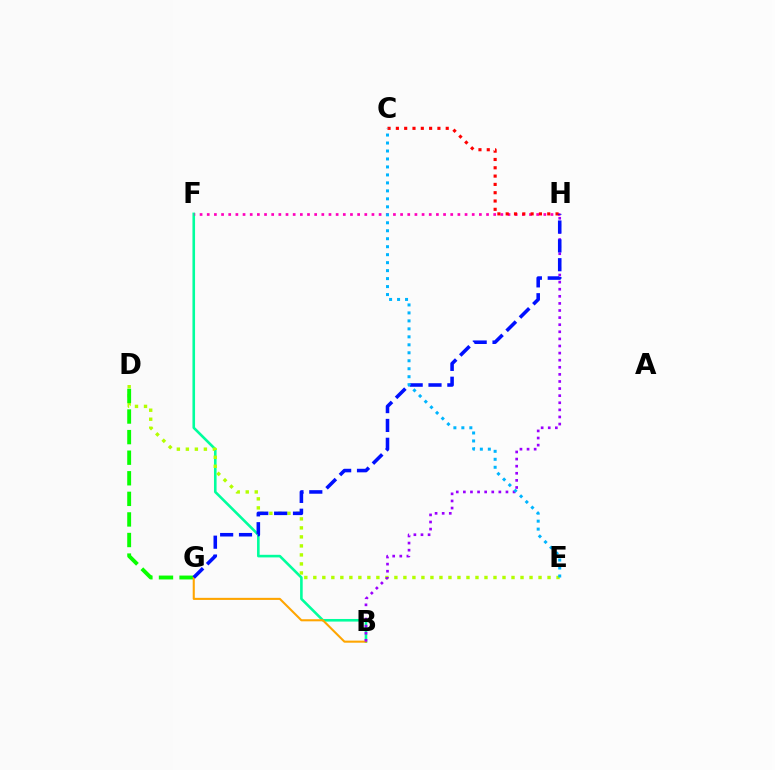{('B', 'F'): [{'color': '#00ff9d', 'line_style': 'solid', 'thickness': 1.87}], ('D', 'E'): [{'color': '#b3ff00', 'line_style': 'dotted', 'thickness': 2.45}], ('D', 'G'): [{'color': '#08ff00', 'line_style': 'dashed', 'thickness': 2.8}], ('F', 'H'): [{'color': '#ff00bd', 'line_style': 'dotted', 'thickness': 1.95}], ('C', 'H'): [{'color': '#ff0000', 'line_style': 'dotted', 'thickness': 2.26}], ('B', 'G'): [{'color': '#ffa500', 'line_style': 'solid', 'thickness': 1.5}], ('B', 'H'): [{'color': '#9b00ff', 'line_style': 'dotted', 'thickness': 1.93}], ('G', 'H'): [{'color': '#0010ff', 'line_style': 'dashed', 'thickness': 2.56}], ('C', 'E'): [{'color': '#00b5ff', 'line_style': 'dotted', 'thickness': 2.17}]}